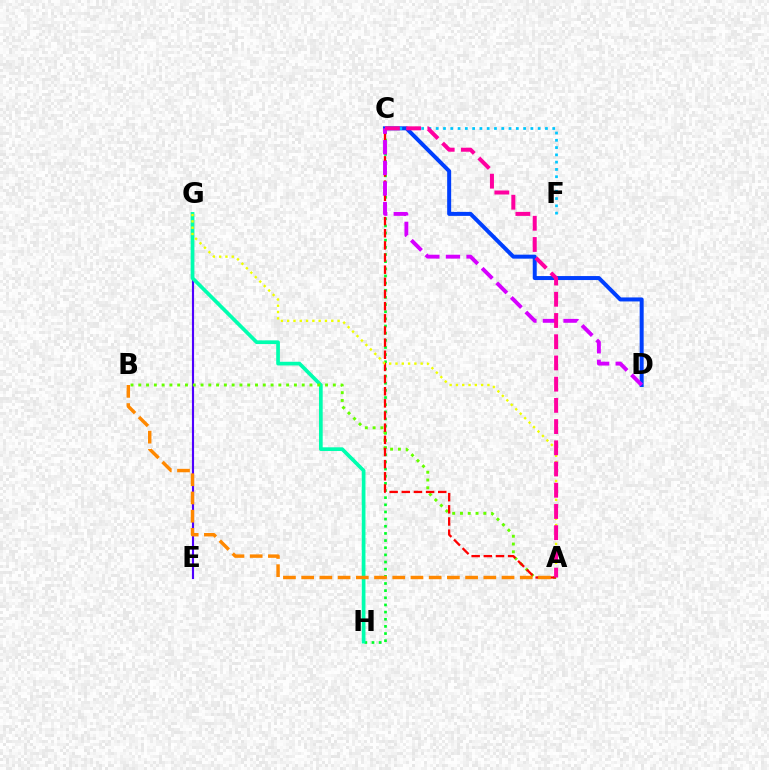{('C', 'D'): [{'color': '#003fff', 'line_style': 'solid', 'thickness': 2.88}, {'color': '#d600ff', 'line_style': 'dashed', 'thickness': 2.8}], ('C', 'H'): [{'color': '#00ff27', 'line_style': 'dotted', 'thickness': 1.94}], ('E', 'G'): [{'color': '#4f00ff', 'line_style': 'solid', 'thickness': 1.54}], ('G', 'H'): [{'color': '#00ffaf', 'line_style': 'solid', 'thickness': 2.66}], ('A', 'B'): [{'color': '#66ff00', 'line_style': 'dotted', 'thickness': 2.11}, {'color': '#ff8800', 'line_style': 'dashed', 'thickness': 2.47}], ('C', 'F'): [{'color': '#00c7ff', 'line_style': 'dotted', 'thickness': 1.98}], ('A', 'C'): [{'color': '#ff0000', 'line_style': 'dashed', 'thickness': 1.65}, {'color': '#ff00a0', 'line_style': 'dashed', 'thickness': 2.88}], ('A', 'G'): [{'color': '#eeff00', 'line_style': 'dotted', 'thickness': 1.71}]}